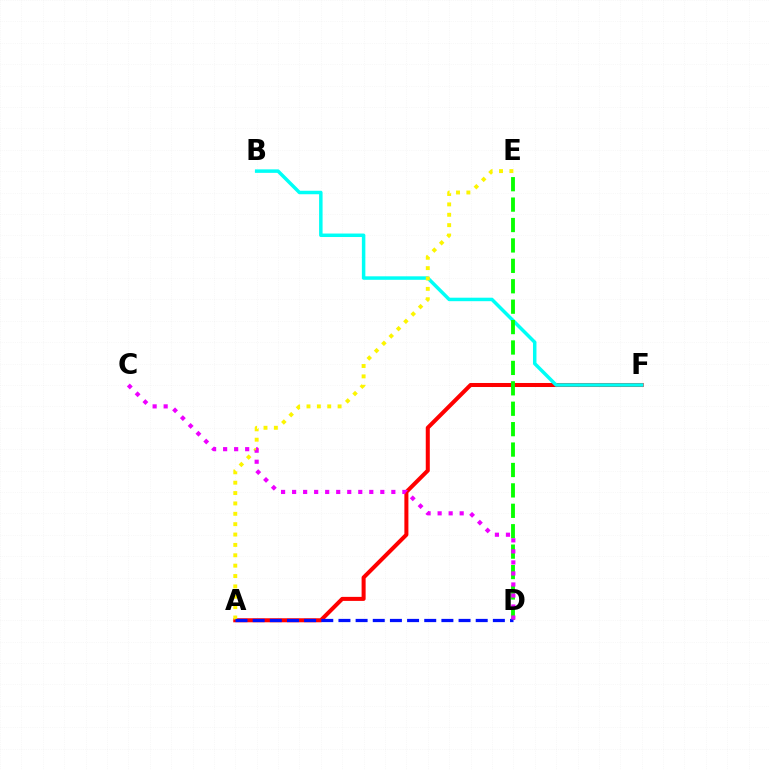{('A', 'F'): [{'color': '#ff0000', 'line_style': 'solid', 'thickness': 2.9}], ('B', 'F'): [{'color': '#00fff6', 'line_style': 'solid', 'thickness': 2.51}], ('D', 'E'): [{'color': '#08ff00', 'line_style': 'dashed', 'thickness': 2.77}], ('A', 'E'): [{'color': '#fcf500', 'line_style': 'dotted', 'thickness': 2.82}], ('A', 'D'): [{'color': '#0010ff', 'line_style': 'dashed', 'thickness': 2.33}], ('C', 'D'): [{'color': '#ee00ff', 'line_style': 'dotted', 'thickness': 3.0}]}